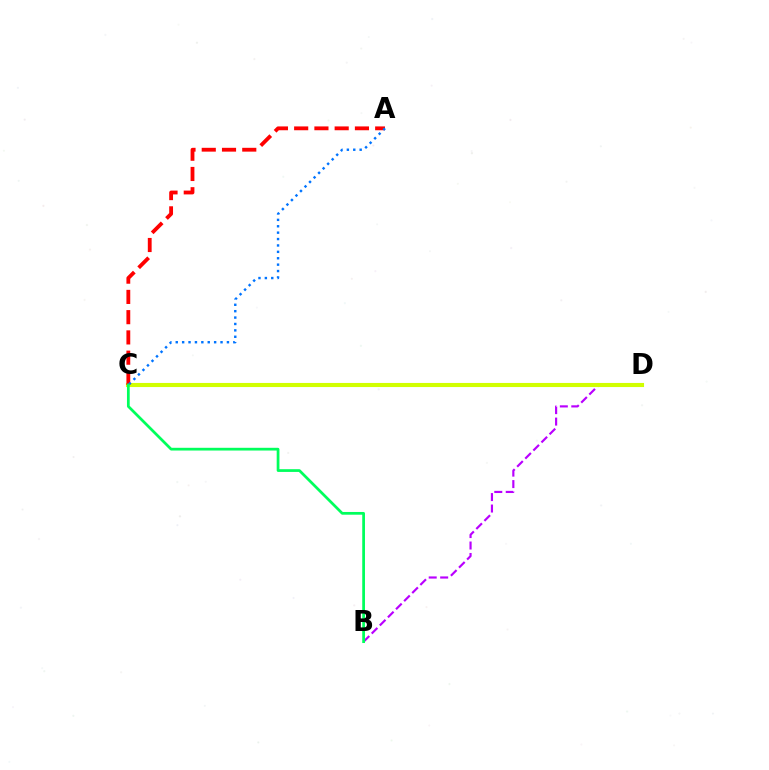{('B', 'D'): [{'color': '#b900ff', 'line_style': 'dashed', 'thickness': 1.56}], ('C', 'D'): [{'color': '#d1ff00', 'line_style': 'solid', 'thickness': 2.95}], ('A', 'C'): [{'color': '#ff0000', 'line_style': 'dashed', 'thickness': 2.75}, {'color': '#0074ff', 'line_style': 'dotted', 'thickness': 1.74}], ('B', 'C'): [{'color': '#00ff5c', 'line_style': 'solid', 'thickness': 1.97}]}